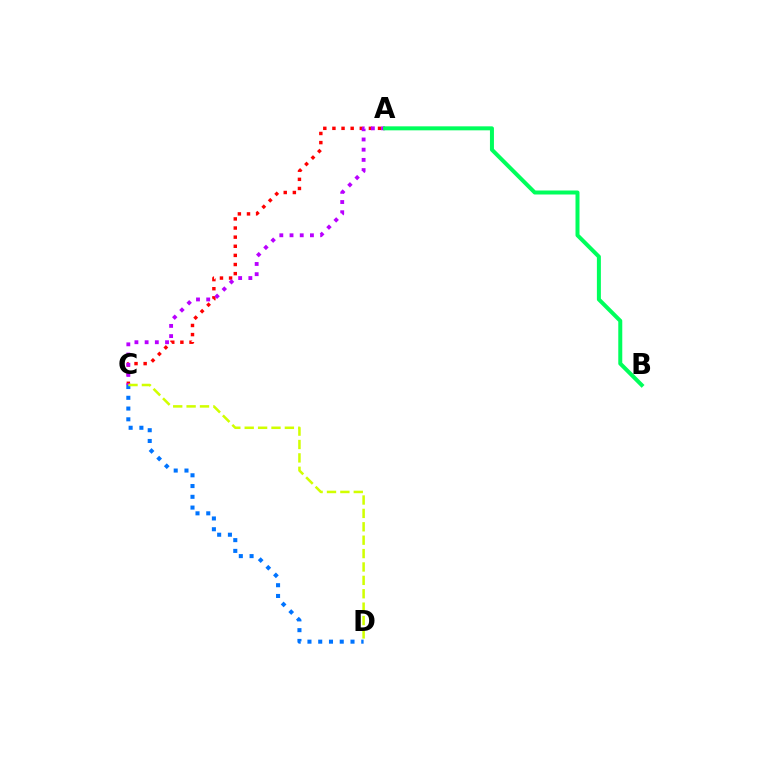{('A', 'C'): [{'color': '#ff0000', 'line_style': 'dotted', 'thickness': 2.48}, {'color': '#b900ff', 'line_style': 'dotted', 'thickness': 2.77}], ('C', 'D'): [{'color': '#0074ff', 'line_style': 'dotted', 'thickness': 2.92}, {'color': '#d1ff00', 'line_style': 'dashed', 'thickness': 1.82}], ('A', 'B'): [{'color': '#00ff5c', 'line_style': 'solid', 'thickness': 2.88}]}